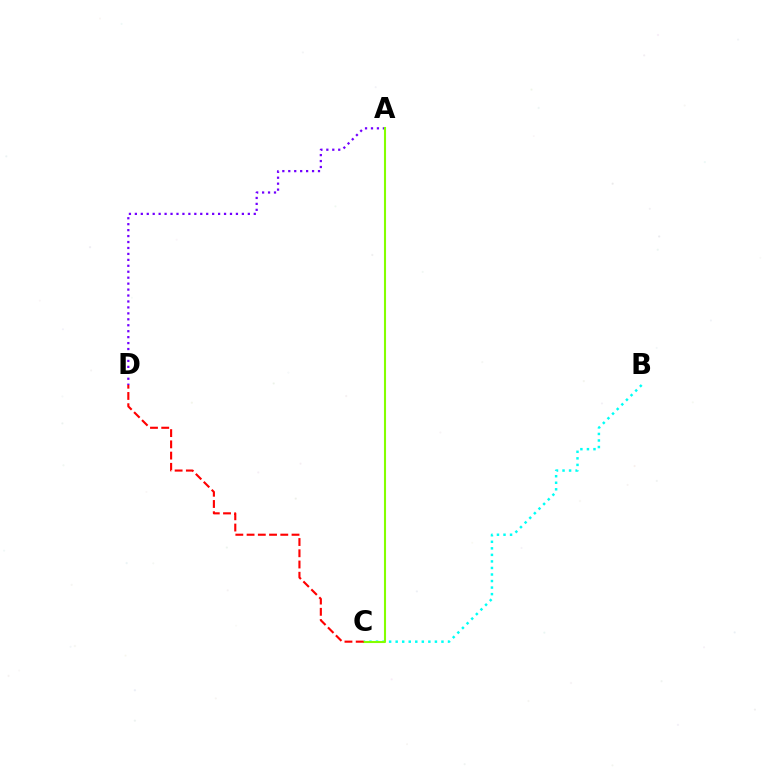{('A', 'D'): [{'color': '#7200ff', 'line_style': 'dotted', 'thickness': 1.62}], ('B', 'C'): [{'color': '#00fff6', 'line_style': 'dotted', 'thickness': 1.78}], ('A', 'C'): [{'color': '#84ff00', 'line_style': 'solid', 'thickness': 1.51}], ('C', 'D'): [{'color': '#ff0000', 'line_style': 'dashed', 'thickness': 1.53}]}